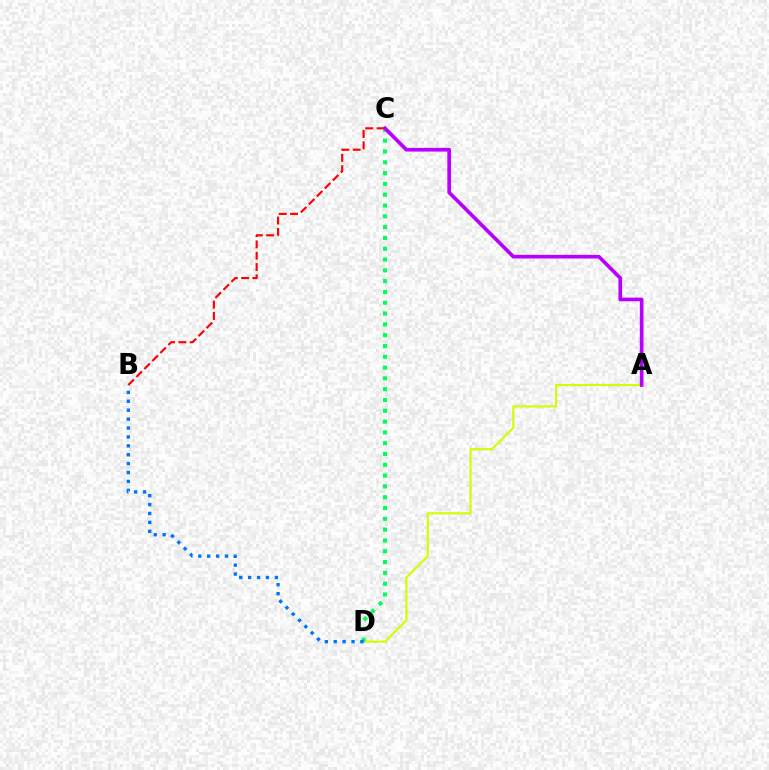{('A', 'D'): [{'color': '#d1ff00', 'line_style': 'solid', 'thickness': 1.54}], ('B', 'C'): [{'color': '#ff0000', 'line_style': 'dashed', 'thickness': 1.54}], ('C', 'D'): [{'color': '#00ff5c', 'line_style': 'dotted', 'thickness': 2.94}], ('B', 'D'): [{'color': '#0074ff', 'line_style': 'dotted', 'thickness': 2.42}], ('A', 'C'): [{'color': '#b900ff', 'line_style': 'solid', 'thickness': 2.65}]}